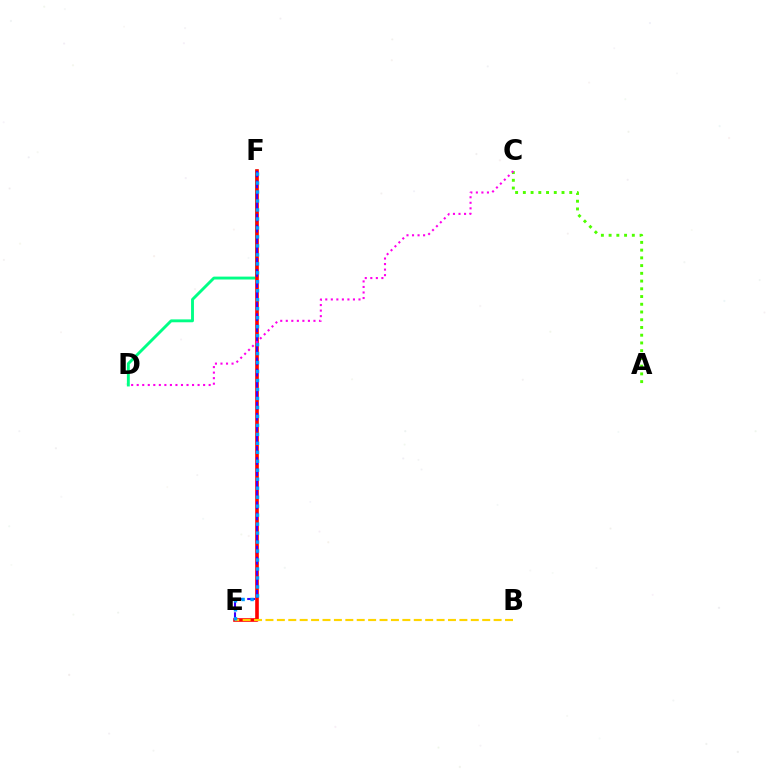{('D', 'F'): [{'color': '#00ff86', 'line_style': 'solid', 'thickness': 2.08}], ('E', 'F'): [{'color': '#ff0000', 'line_style': 'solid', 'thickness': 2.61}, {'color': '#3700ff', 'line_style': 'dashed', 'thickness': 1.5}, {'color': '#009eff', 'line_style': 'dotted', 'thickness': 2.44}], ('A', 'C'): [{'color': '#4fff00', 'line_style': 'dotted', 'thickness': 2.1}], ('B', 'E'): [{'color': '#ffd500', 'line_style': 'dashed', 'thickness': 1.55}], ('C', 'D'): [{'color': '#ff00ed', 'line_style': 'dotted', 'thickness': 1.5}]}